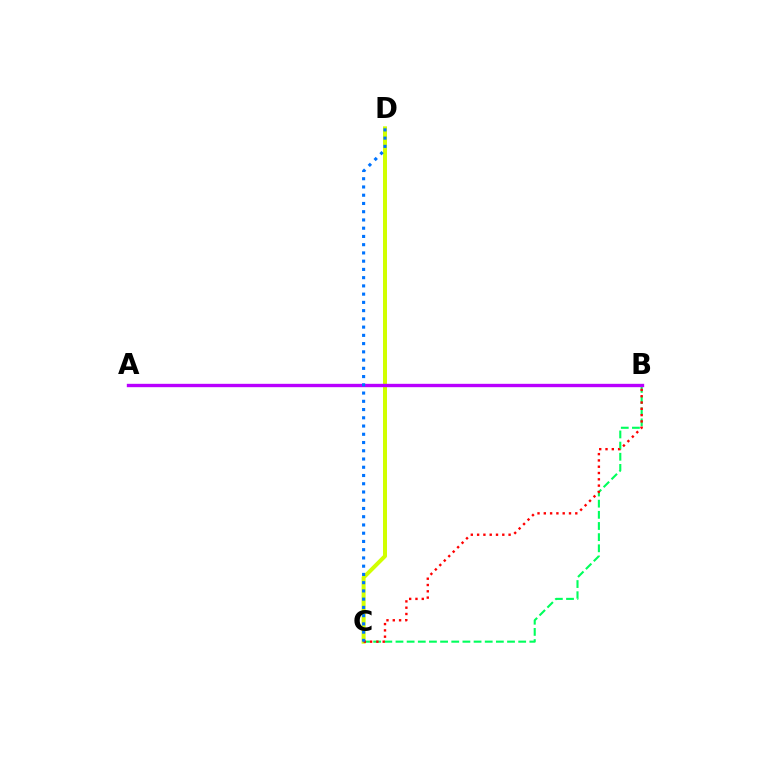{('C', 'D'): [{'color': '#d1ff00', 'line_style': 'solid', 'thickness': 2.87}, {'color': '#0074ff', 'line_style': 'dotted', 'thickness': 2.24}], ('B', 'C'): [{'color': '#00ff5c', 'line_style': 'dashed', 'thickness': 1.52}, {'color': '#ff0000', 'line_style': 'dotted', 'thickness': 1.71}], ('A', 'B'): [{'color': '#b900ff', 'line_style': 'solid', 'thickness': 2.42}]}